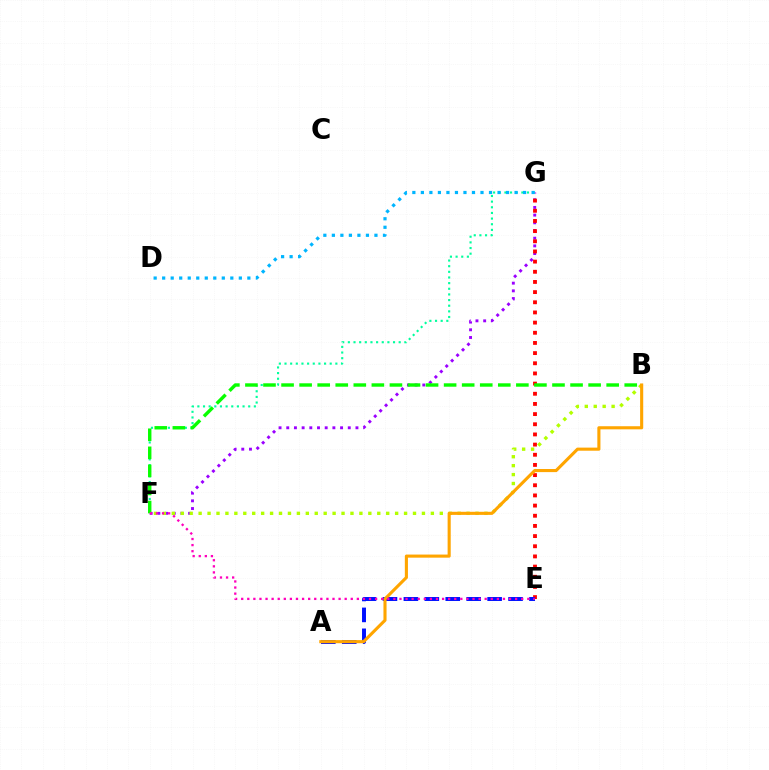{('F', 'G'): [{'color': '#9b00ff', 'line_style': 'dotted', 'thickness': 2.09}, {'color': '#00ff9d', 'line_style': 'dotted', 'thickness': 1.53}], ('B', 'F'): [{'color': '#b3ff00', 'line_style': 'dotted', 'thickness': 2.43}, {'color': '#08ff00', 'line_style': 'dashed', 'thickness': 2.45}], ('E', 'G'): [{'color': '#ff0000', 'line_style': 'dotted', 'thickness': 2.76}], ('A', 'E'): [{'color': '#0010ff', 'line_style': 'dashed', 'thickness': 2.84}], ('A', 'B'): [{'color': '#ffa500', 'line_style': 'solid', 'thickness': 2.24}], ('D', 'G'): [{'color': '#00b5ff', 'line_style': 'dotted', 'thickness': 2.31}], ('E', 'F'): [{'color': '#ff00bd', 'line_style': 'dotted', 'thickness': 1.65}]}